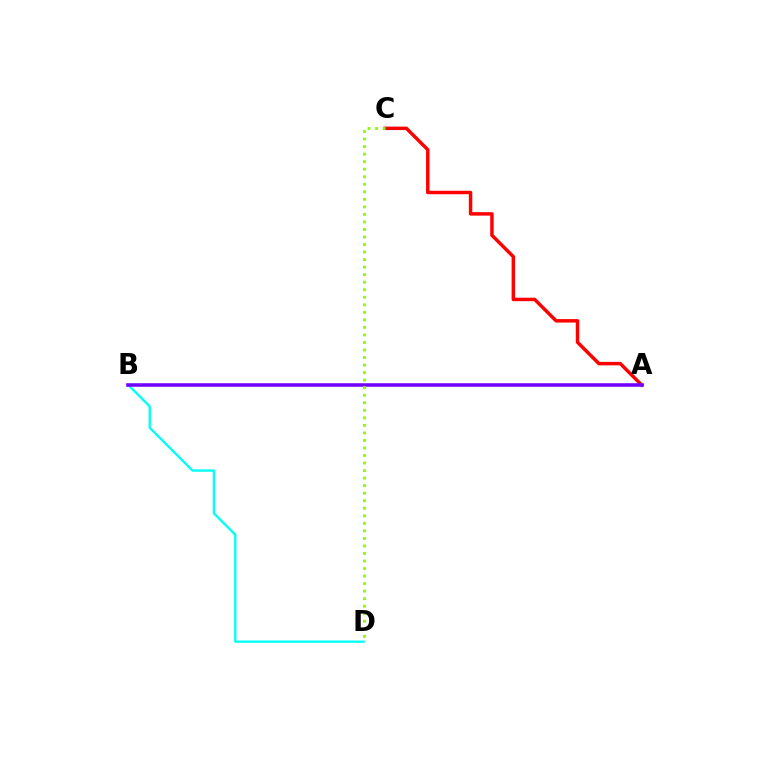{('A', 'C'): [{'color': '#ff0000', 'line_style': 'solid', 'thickness': 2.5}], ('B', 'D'): [{'color': '#00fff6', 'line_style': 'solid', 'thickness': 1.69}], ('A', 'B'): [{'color': '#7200ff', 'line_style': 'solid', 'thickness': 2.57}], ('C', 'D'): [{'color': '#84ff00', 'line_style': 'dotted', 'thickness': 2.05}]}